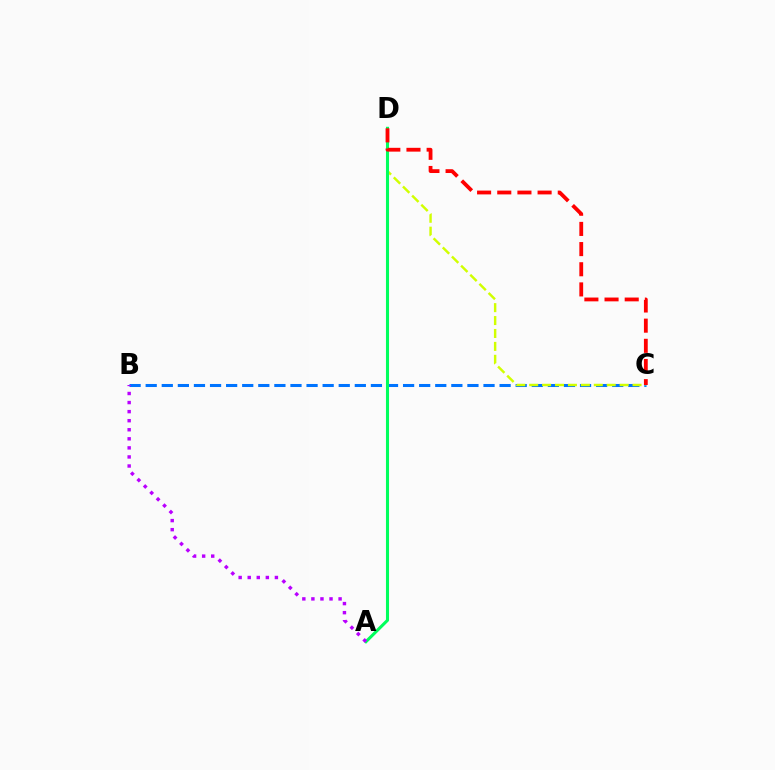{('B', 'C'): [{'color': '#0074ff', 'line_style': 'dashed', 'thickness': 2.19}], ('C', 'D'): [{'color': '#d1ff00', 'line_style': 'dashed', 'thickness': 1.75}, {'color': '#ff0000', 'line_style': 'dashed', 'thickness': 2.74}], ('A', 'D'): [{'color': '#00ff5c', 'line_style': 'solid', 'thickness': 2.21}], ('A', 'B'): [{'color': '#b900ff', 'line_style': 'dotted', 'thickness': 2.46}]}